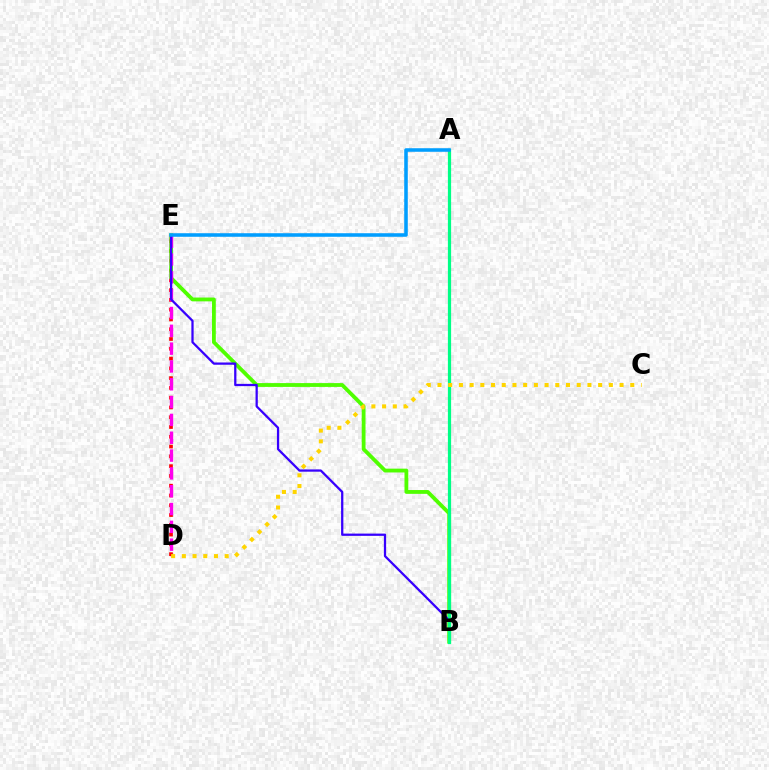{('D', 'E'): [{'color': '#ff0000', 'line_style': 'dotted', 'thickness': 2.66}, {'color': '#ff00ed', 'line_style': 'dashed', 'thickness': 2.42}], ('B', 'E'): [{'color': '#4fff00', 'line_style': 'solid', 'thickness': 2.74}, {'color': '#3700ff', 'line_style': 'solid', 'thickness': 1.63}], ('A', 'B'): [{'color': '#00ff86', 'line_style': 'solid', 'thickness': 2.32}], ('A', 'E'): [{'color': '#009eff', 'line_style': 'solid', 'thickness': 2.56}], ('C', 'D'): [{'color': '#ffd500', 'line_style': 'dotted', 'thickness': 2.91}]}